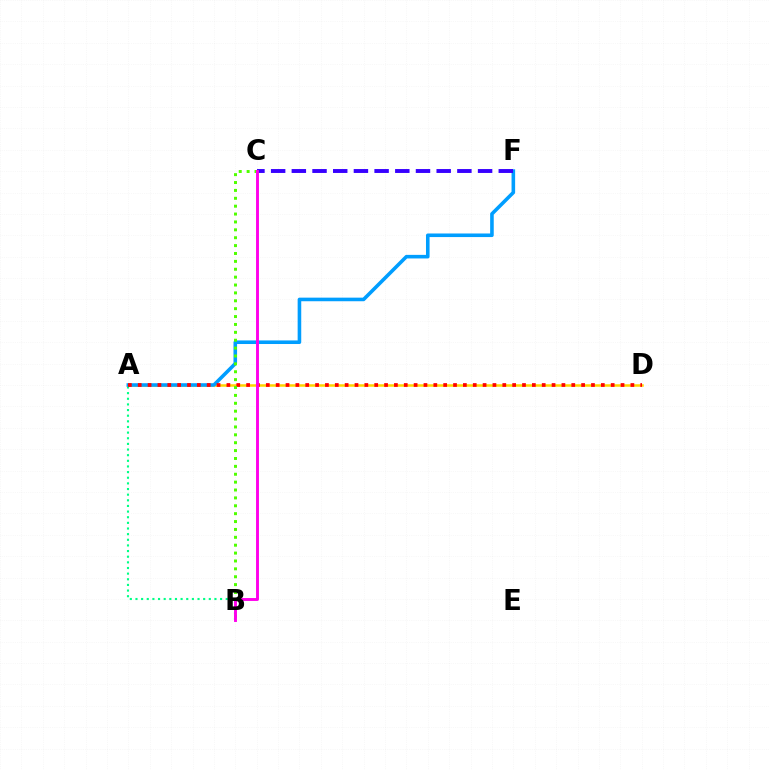{('A', 'B'): [{'color': '#00ff86', 'line_style': 'dotted', 'thickness': 1.53}], ('A', 'D'): [{'color': '#ffd500', 'line_style': 'solid', 'thickness': 1.81}, {'color': '#ff0000', 'line_style': 'dotted', 'thickness': 2.68}], ('A', 'F'): [{'color': '#009eff', 'line_style': 'solid', 'thickness': 2.58}], ('C', 'F'): [{'color': '#3700ff', 'line_style': 'dashed', 'thickness': 2.81}], ('B', 'C'): [{'color': '#4fff00', 'line_style': 'dotted', 'thickness': 2.14}, {'color': '#ff00ed', 'line_style': 'solid', 'thickness': 2.09}]}